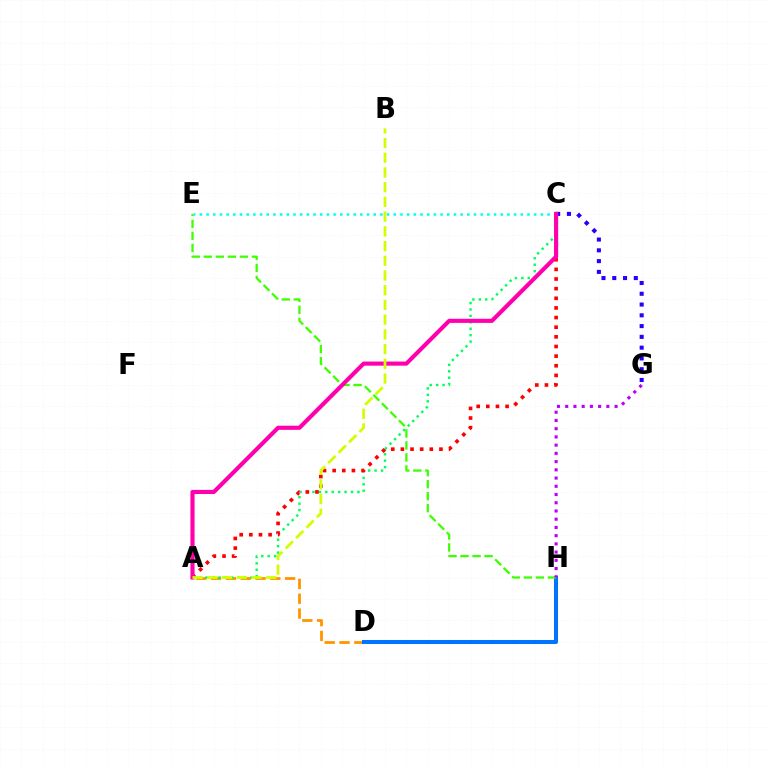{('C', 'G'): [{'color': '#2500ff', 'line_style': 'dotted', 'thickness': 2.93}], ('A', 'D'): [{'color': '#ff9400', 'line_style': 'dashed', 'thickness': 2.01}], ('D', 'H'): [{'color': '#0074ff', 'line_style': 'solid', 'thickness': 2.9}], ('A', 'C'): [{'color': '#00ff5c', 'line_style': 'dotted', 'thickness': 1.75}, {'color': '#ff0000', 'line_style': 'dotted', 'thickness': 2.62}, {'color': '#ff00ac', 'line_style': 'solid', 'thickness': 2.97}], ('E', 'H'): [{'color': '#3dff00', 'line_style': 'dashed', 'thickness': 1.63}], ('G', 'H'): [{'color': '#b900ff', 'line_style': 'dotted', 'thickness': 2.24}], ('C', 'E'): [{'color': '#00fff6', 'line_style': 'dotted', 'thickness': 1.82}], ('A', 'B'): [{'color': '#d1ff00', 'line_style': 'dashed', 'thickness': 2.0}]}